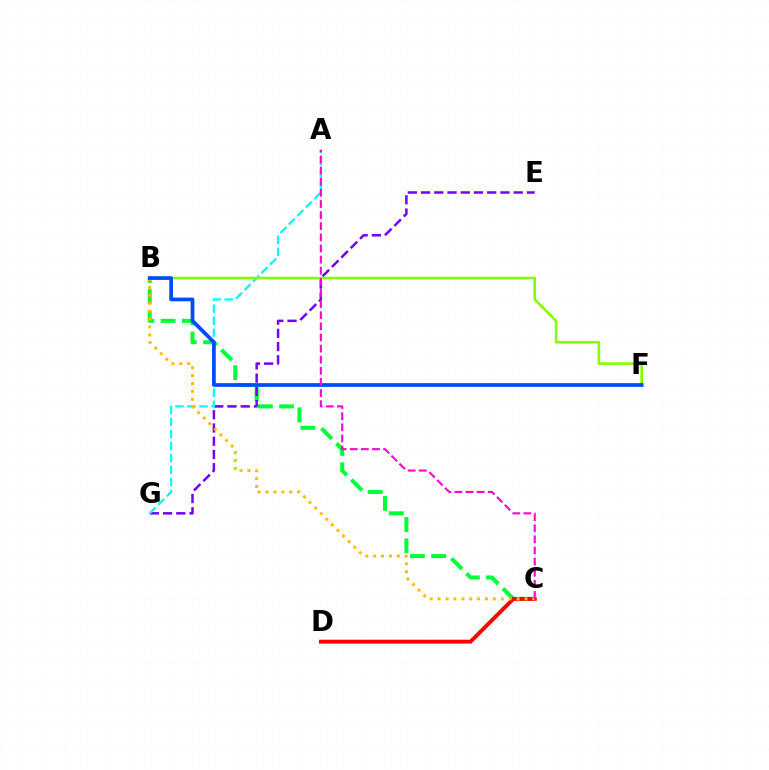{('B', 'C'): [{'color': '#00ff39', 'line_style': 'dashed', 'thickness': 2.89}, {'color': '#ffbd00', 'line_style': 'dotted', 'thickness': 2.14}], ('E', 'G'): [{'color': '#7200ff', 'line_style': 'dashed', 'thickness': 1.8}], ('A', 'G'): [{'color': '#00fff6', 'line_style': 'dashed', 'thickness': 1.63}], ('C', 'D'): [{'color': '#ff0000', 'line_style': 'solid', 'thickness': 2.81}], ('B', 'F'): [{'color': '#84ff00', 'line_style': 'solid', 'thickness': 1.88}, {'color': '#004bff', 'line_style': 'solid', 'thickness': 2.68}], ('A', 'C'): [{'color': '#ff00cf', 'line_style': 'dashed', 'thickness': 1.51}]}